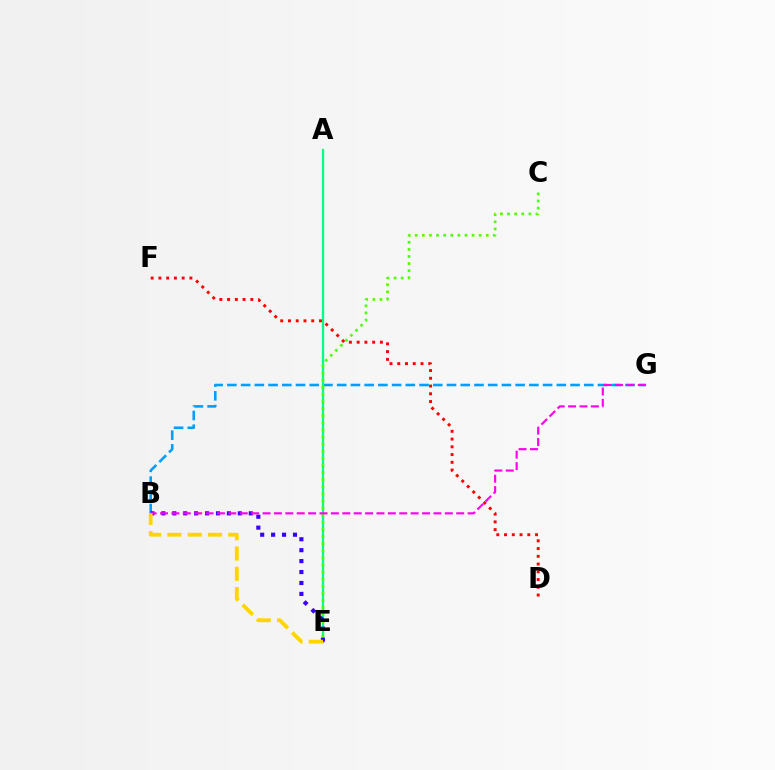{('B', 'G'): [{'color': '#009eff', 'line_style': 'dashed', 'thickness': 1.86}, {'color': '#ff00ed', 'line_style': 'dashed', 'thickness': 1.55}], ('A', 'E'): [{'color': '#00ff86', 'line_style': 'solid', 'thickness': 1.64}], ('B', 'E'): [{'color': '#3700ff', 'line_style': 'dotted', 'thickness': 2.97}, {'color': '#ffd500', 'line_style': 'dashed', 'thickness': 2.76}], ('C', 'E'): [{'color': '#4fff00', 'line_style': 'dotted', 'thickness': 1.93}], ('D', 'F'): [{'color': '#ff0000', 'line_style': 'dotted', 'thickness': 2.11}]}